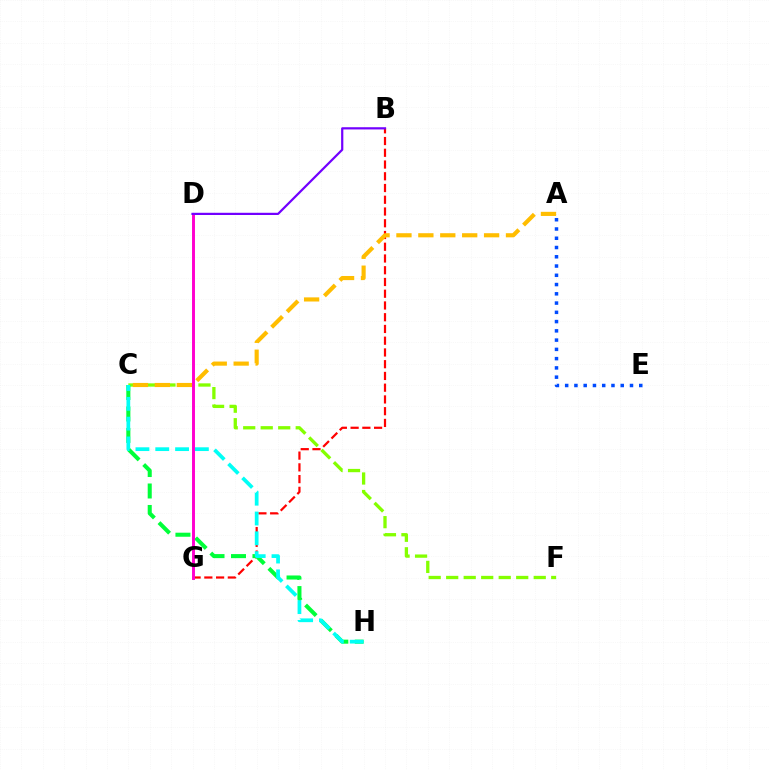{('A', 'E'): [{'color': '#004bff', 'line_style': 'dotted', 'thickness': 2.52}], ('B', 'G'): [{'color': '#ff0000', 'line_style': 'dashed', 'thickness': 1.6}], ('C', 'F'): [{'color': '#84ff00', 'line_style': 'dashed', 'thickness': 2.38}], ('C', 'H'): [{'color': '#00ff39', 'line_style': 'dashed', 'thickness': 2.92}, {'color': '#00fff6', 'line_style': 'dashed', 'thickness': 2.69}], ('A', 'C'): [{'color': '#ffbd00', 'line_style': 'dashed', 'thickness': 2.98}], ('D', 'G'): [{'color': '#ff00cf', 'line_style': 'solid', 'thickness': 2.11}], ('B', 'D'): [{'color': '#7200ff', 'line_style': 'solid', 'thickness': 1.59}]}